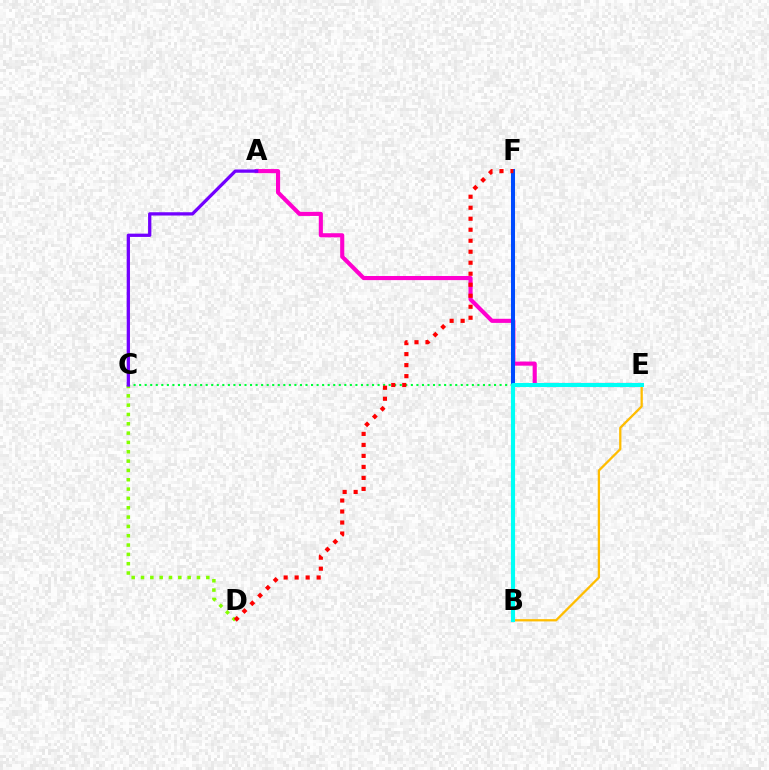{('A', 'E'): [{'color': '#ff00cf', 'line_style': 'solid', 'thickness': 2.96}], ('C', 'E'): [{'color': '#00ff39', 'line_style': 'dotted', 'thickness': 1.51}], ('B', 'F'): [{'color': '#004bff', 'line_style': 'solid', 'thickness': 2.91}], ('B', 'E'): [{'color': '#ffbd00', 'line_style': 'solid', 'thickness': 1.64}, {'color': '#00fff6', 'line_style': 'solid', 'thickness': 2.92}], ('C', 'D'): [{'color': '#84ff00', 'line_style': 'dotted', 'thickness': 2.53}], ('D', 'F'): [{'color': '#ff0000', 'line_style': 'dotted', 'thickness': 2.99}], ('A', 'C'): [{'color': '#7200ff', 'line_style': 'solid', 'thickness': 2.36}]}